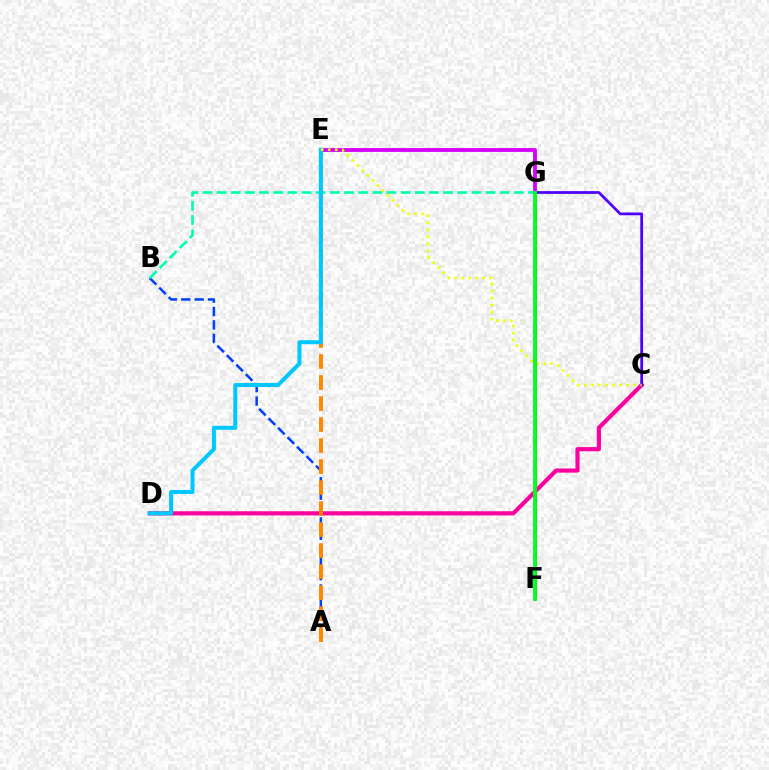{('F', 'G'): [{'color': '#66ff00', 'line_style': 'dashed', 'thickness': 2.34}, {'color': '#ff0000', 'line_style': 'solid', 'thickness': 2.09}, {'color': '#00ff27', 'line_style': 'solid', 'thickness': 2.76}], ('E', 'G'): [{'color': '#d600ff', 'line_style': 'solid', 'thickness': 2.75}], ('A', 'B'): [{'color': '#003fff', 'line_style': 'dashed', 'thickness': 1.82}], ('C', 'D'): [{'color': '#ff00a0', 'line_style': 'solid', 'thickness': 3.0}], ('C', 'G'): [{'color': '#4f00ff', 'line_style': 'solid', 'thickness': 1.98}], ('A', 'E'): [{'color': '#ff8800', 'line_style': 'dashed', 'thickness': 2.85}], ('B', 'G'): [{'color': '#00ffaf', 'line_style': 'dashed', 'thickness': 1.92}], ('D', 'E'): [{'color': '#00c7ff', 'line_style': 'solid', 'thickness': 2.89}], ('C', 'E'): [{'color': '#eeff00', 'line_style': 'dotted', 'thickness': 1.92}]}